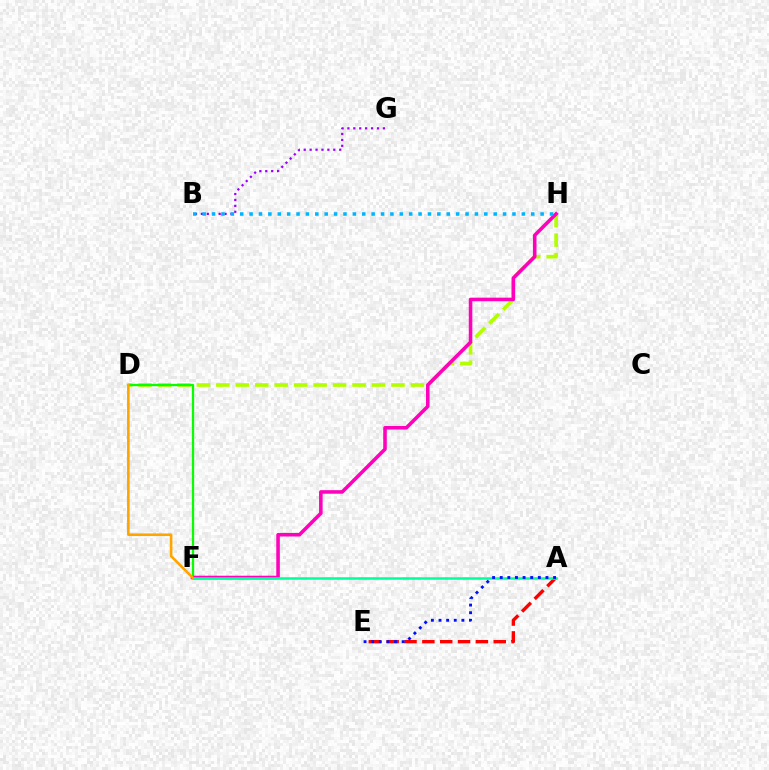{('A', 'E'): [{'color': '#ff0000', 'line_style': 'dashed', 'thickness': 2.42}, {'color': '#0010ff', 'line_style': 'dotted', 'thickness': 2.07}], ('B', 'G'): [{'color': '#9b00ff', 'line_style': 'dotted', 'thickness': 1.61}], ('D', 'H'): [{'color': '#b3ff00', 'line_style': 'dashed', 'thickness': 2.64}], ('D', 'F'): [{'color': '#08ff00', 'line_style': 'solid', 'thickness': 1.63}, {'color': '#ffa500', 'line_style': 'solid', 'thickness': 1.88}], ('F', 'H'): [{'color': '#ff00bd', 'line_style': 'solid', 'thickness': 2.56}], ('A', 'F'): [{'color': '#00ff9d', 'line_style': 'solid', 'thickness': 1.81}], ('B', 'H'): [{'color': '#00b5ff', 'line_style': 'dotted', 'thickness': 2.55}]}